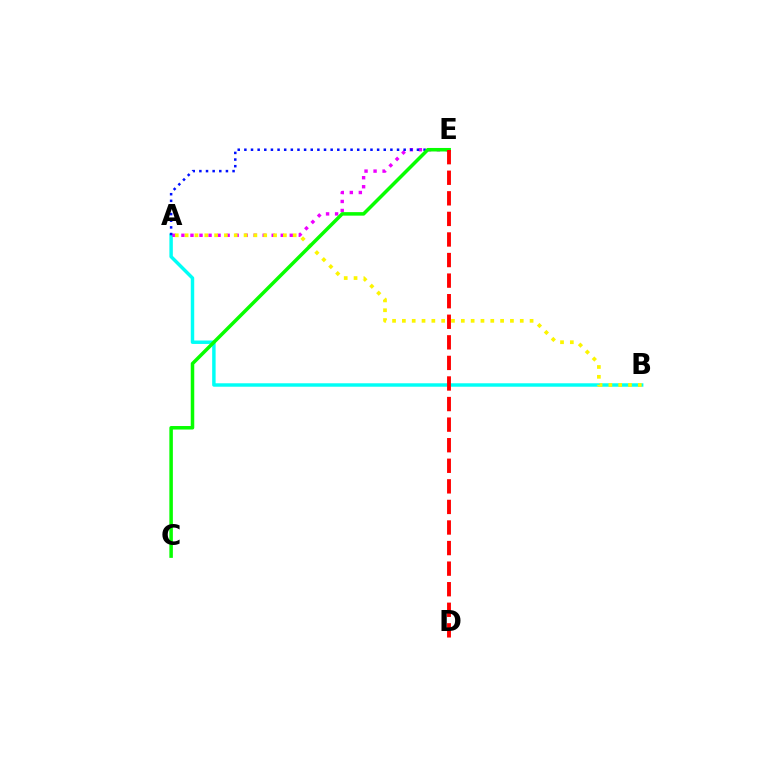{('A', 'B'): [{'color': '#00fff6', 'line_style': 'solid', 'thickness': 2.48}, {'color': '#fcf500', 'line_style': 'dotted', 'thickness': 2.67}], ('A', 'E'): [{'color': '#ee00ff', 'line_style': 'dotted', 'thickness': 2.45}, {'color': '#0010ff', 'line_style': 'dotted', 'thickness': 1.8}], ('C', 'E'): [{'color': '#08ff00', 'line_style': 'solid', 'thickness': 2.53}], ('D', 'E'): [{'color': '#ff0000', 'line_style': 'dashed', 'thickness': 2.79}]}